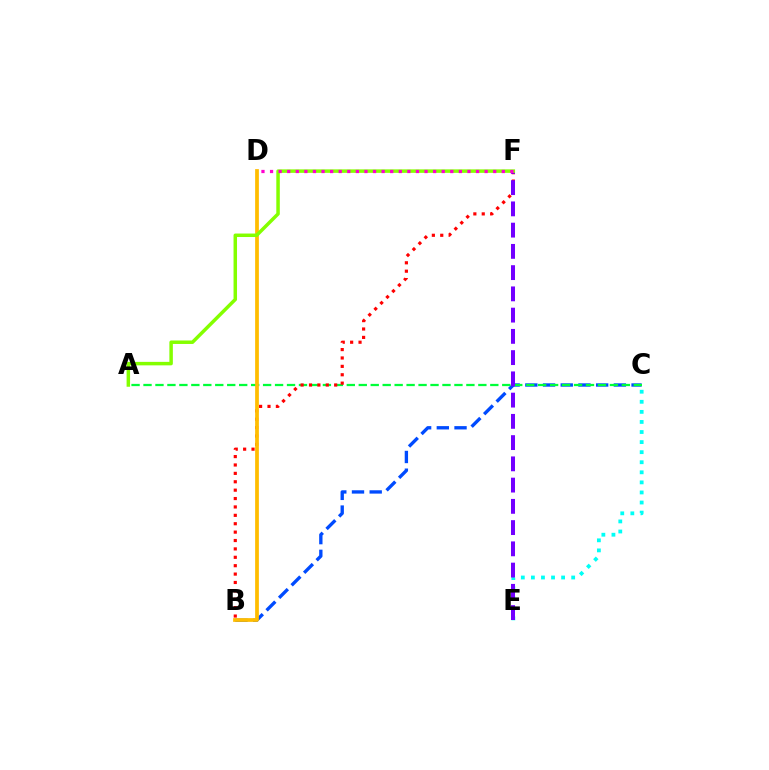{('B', 'C'): [{'color': '#004bff', 'line_style': 'dashed', 'thickness': 2.41}], ('A', 'C'): [{'color': '#00ff39', 'line_style': 'dashed', 'thickness': 1.62}], ('B', 'F'): [{'color': '#ff0000', 'line_style': 'dotted', 'thickness': 2.28}], ('C', 'E'): [{'color': '#00fff6', 'line_style': 'dotted', 'thickness': 2.74}], ('E', 'F'): [{'color': '#7200ff', 'line_style': 'dashed', 'thickness': 2.89}], ('B', 'D'): [{'color': '#ffbd00', 'line_style': 'solid', 'thickness': 2.69}], ('A', 'F'): [{'color': '#84ff00', 'line_style': 'solid', 'thickness': 2.51}], ('D', 'F'): [{'color': '#ff00cf', 'line_style': 'dotted', 'thickness': 2.33}]}